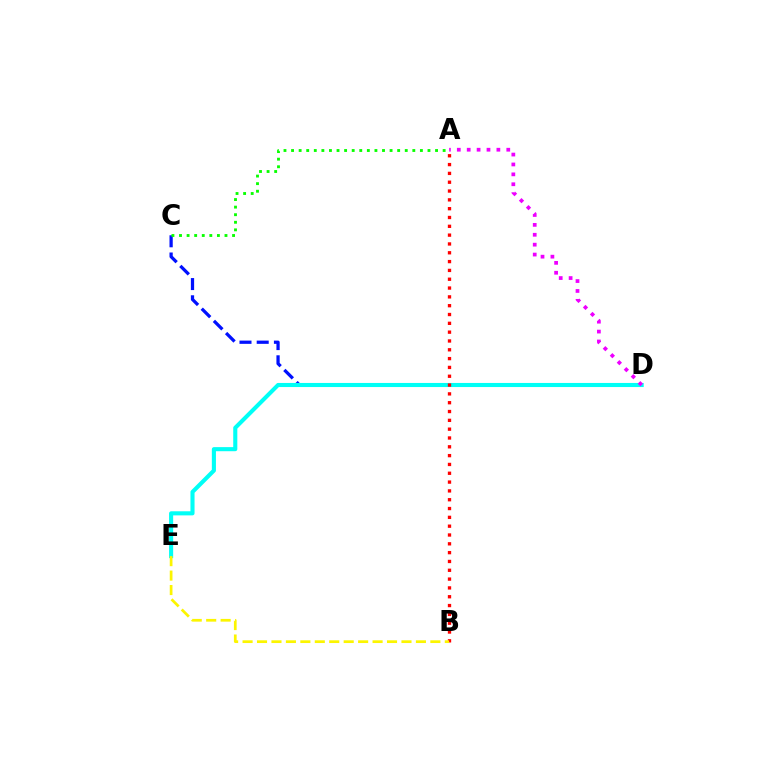{('C', 'D'): [{'color': '#0010ff', 'line_style': 'dashed', 'thickness': 2.34}], ('D', 'E'): [{'color': '#00fff6', 'line_style': 'solid', 'thickness': 2.95}], ('A', 'B'): [{'color': '#ff0000', 'line_style': 'dotted', 'thickness': 2.4}], ('A', 'C'): [{'color': '#08ff00', 'line_style': 'dotted', 'thickness': 2.06}], ('A', 'D'): [{'color': '#ee00ff', 'line_style': 'dotted', 'thickness': 2.69}], ('B', 'E'): [{'color': '#fcf500', 'line_style': 'dashed', 'thickness': 1.96}]}